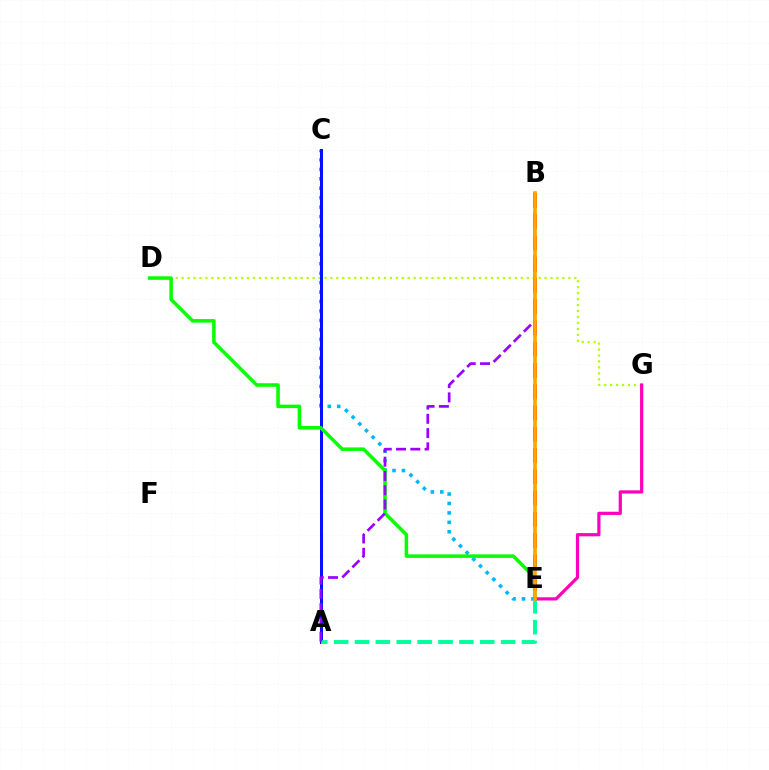{('C', 'E'): [{'color': '#00b5ff', 'line_style': 'dotted', 'thickness': 2.57}], ('D', 'G'): [{'color': '#b3ff00', 'line_style': 'dotted', 'thickness': 1.62}], ('A', 'C'): [{'color': '#0010ff', 'line_style': 'solid', 'thickness': 2.14}], ('A', 'E'): [{'color': '#00ff9d', 'line_style': 'dashed', 'thickness': 2.84}], ('E', 'G'): [{'color': '#ff00bd', 'line_style': 'solid', 'thickness': 2.32}], ('D', 'E'): [{'color': '#08ff00', 'line_style': 'solid', 'thickness': 2.55}], ('A', 'B'): [{'color': '#9b00ff', 'line_style': 'dashed', 'thickness': 1.94}], ('B', 'E'): [{'color': '#ff0000', 'line_style': 'dashed', 'thickness': 2.89}, {'color': '#ffa500', 'line_style': 'solid', 'thickness': 2.62}]}